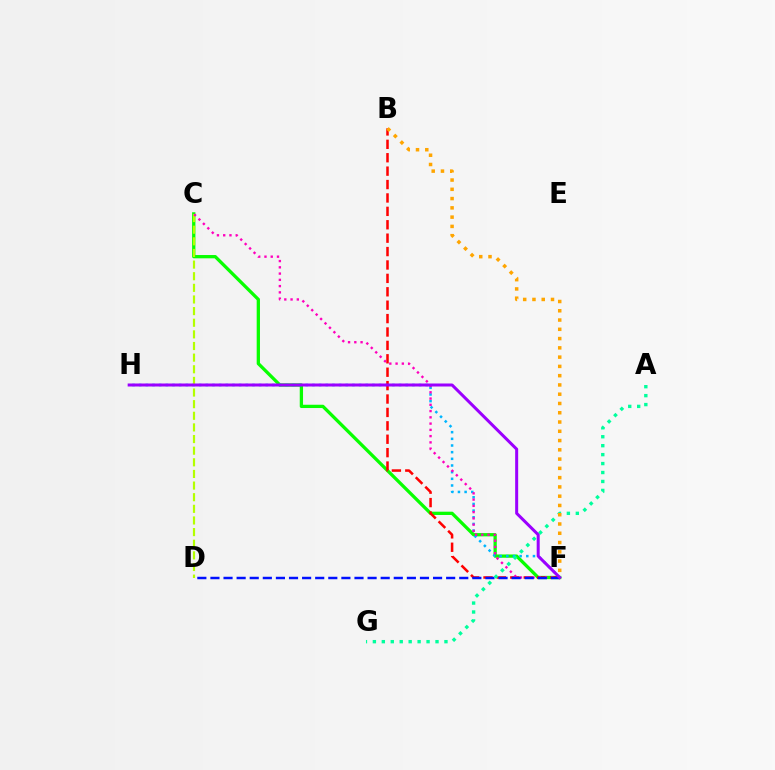{('C', 'F'): [{'color': '#08ff00', 'line_style': 'solid', 'thickness': 2.37}, {'color': '#ff00bd', 'line_style': 'dotted', 'thickness': 1.7}], ('F', 'H'): [{'color': '#00b5ff', 'line_style': 'dotted', 'thickness': 1.81}, {'color': '#9b00ff', 'line_style': 'solid', 'thickness': 2.17}], ('C', 'D'): [{'color': '#b3ff00', 'line_style': 'dashed', 'thickness': 1.58}], ('B', 'F'): [{'color': '#ff0000', 'line_style': 'dashed', 'thickness': 1.82}, {'color': '#ffa500', 'line_style': 'dotted', 'thickness': 2.52}], ('D', 'F'): [{'color': '#0010ff', 'line_style': 'dashed', 'thickness': 1.78}], ('A', 'G'): [{'color': '#00ff9d', 'line_style': 'dotted', 'thickness': 2.43}]}